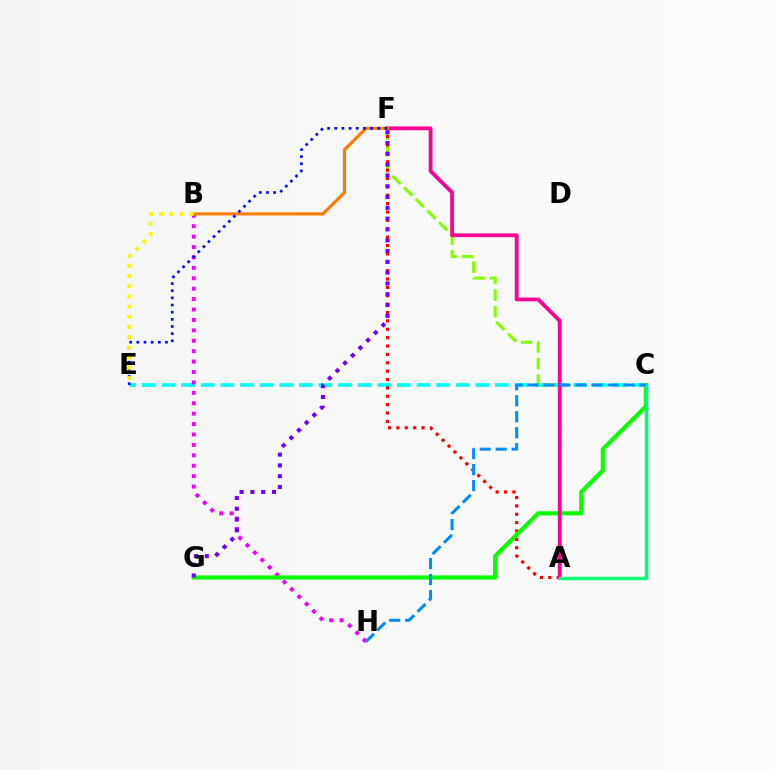{('C', 'E'): [{'color': '#00fff6', 'line_style': 'dashed', 'thickness': 2.66}], ('A', 'F'): [{'color': '#84ff00', 'line_style': 'dashed', 'thickness': 2.24}, {'color': '#ff0000', 'line_style': 'dotted', 'thickness': 2.28}, {'color': '#ff0094', 'line_style': 'solid', 'thickness': 2.74}], ('B', 'H'): [{'color': '#ee00ff', 'line_style': 'dotted', 'thickness': 2.83}], ('C', 'G'): [{'color': '#08ff00', 'line_style': 'solid', 'thickness': 3.0}], ('A', 'C'): [{'color': '#00ff74', 'line_style': 'solid', 'thickness': 2.49}], ('B', 'F'): [{'color': '#ff7c00', 'line_style': 'solid', 'thickness': 2.25}], ('E', 'F'): [{'color': '#0010ff', 'line_style': 'dotted', 'thickness': 1.94}], ('C', 'H'): [{'color': '#008cff', 'line_style': 'dashed', 'thickness': 2.17}], ('F', 'G'): [{'color': '#7200ff', 'line_style': 'dotted', 'thickness': 2.93}], ('B', 'E'): [{'color': '#fcf500', 'line_style': 'dotted', 'thickness': 2.77}]}